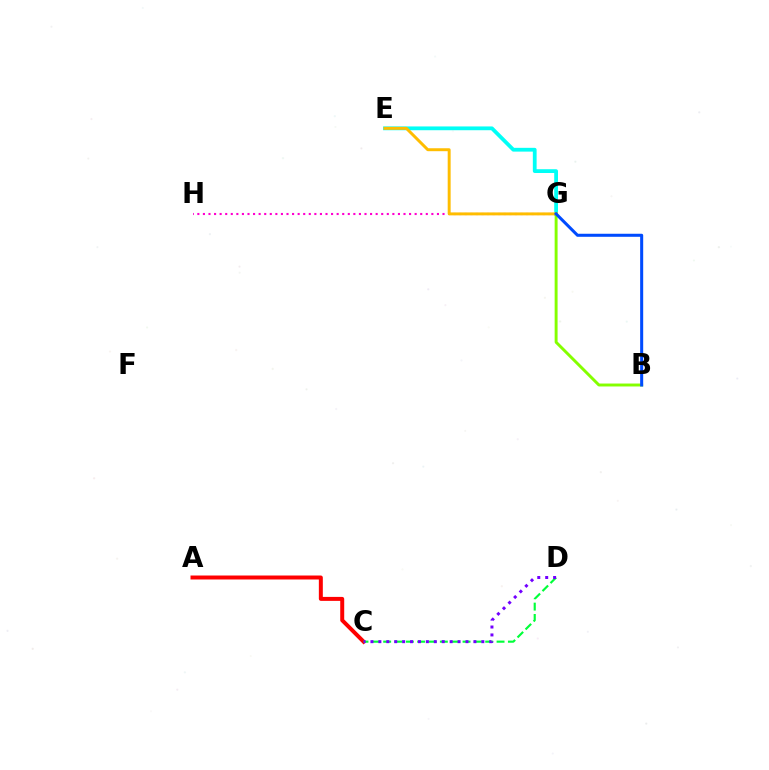{('A', 'C'): [{'color': '#ff0000', 'line_style': 'solid', 'thickness': 2.86}], ('G', 'H'): [{'color': '#ff00cf', 'line_style': 'dotted', 'thickness': 1.51}], ('E', 'G'): [{'color': '#00fff6', 'line_style': 'solid', 'thickness': 2.72}, {'color': '#ffbd00', 'line_style': 'solid', 'thickness': 2.12}], ('B', 'G'): [{'color': '#84ff00', 'line_style': 'solid', 'thickness': 2.11}, {'color': '#004bff', 'line_style': 'solid', 'thickness': 2.19}], ('C', 'D'): [{'color': '#00ff39', 'line_style': 'dashed', 'thickness': 1.54}, {'color': '#7200ff', 'line_style': 'dotted', 'thickness': 2.15}]}